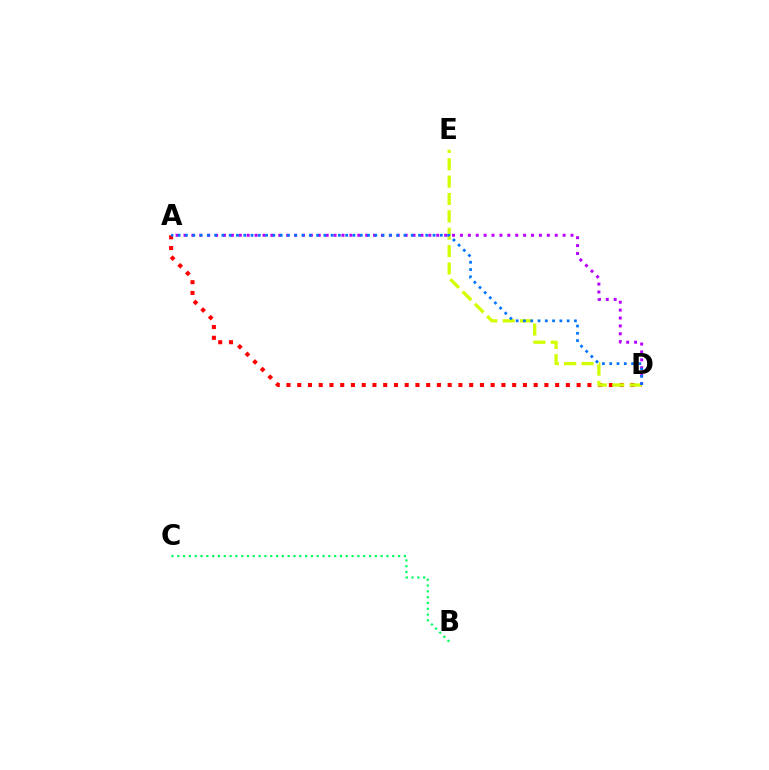{('A', 'D'): [{'color': '#ff0000', 'line_style': 'dotted', 'thickness': 2.92}, {'color': '#b900ff', 'line_style': 'dotted', 'thickness': 2.15}, {'color': '#0074ff', 'line_style': 'dotted', 'thickness': 1.98}], ('D', 'E'): [{'color': '#d1ff00', 'line_style': 'dashed', 'thickness': 2.36}], ('B', 'C'): [{'color': '#00ff5c', 'line_style': 'dotted', 'thickness': 1.58}]}